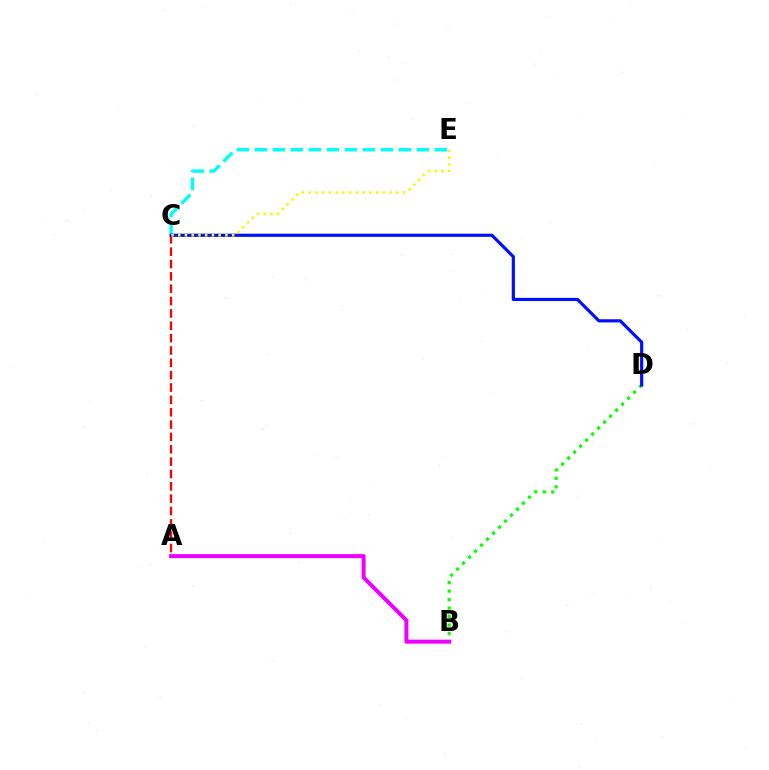{('B', 'D'): [{'color': '#08ff00', 'line_style': 'dotted', 'thickness': 2.3}], ('A', 'C'): [{'color': '#ff0000', 'line_style': 'dashed', 'thickness': 1.68}], ('C', 'E'): [{'color': '#00fff6', 'line_style': 'dashed', 'thickness': 2.45}, {'color': '#fcf500', 'line_style': 'dotted', 'thickness': 1.83}], ('C', 'D'): [{'color': '#0010ff', 'line_style': 'solid', 'thickness': 2.28}], ('A', 'B'): [{'color': '#ee00ff', 'line_style': 'solid', 'thickness': 2.88}]}